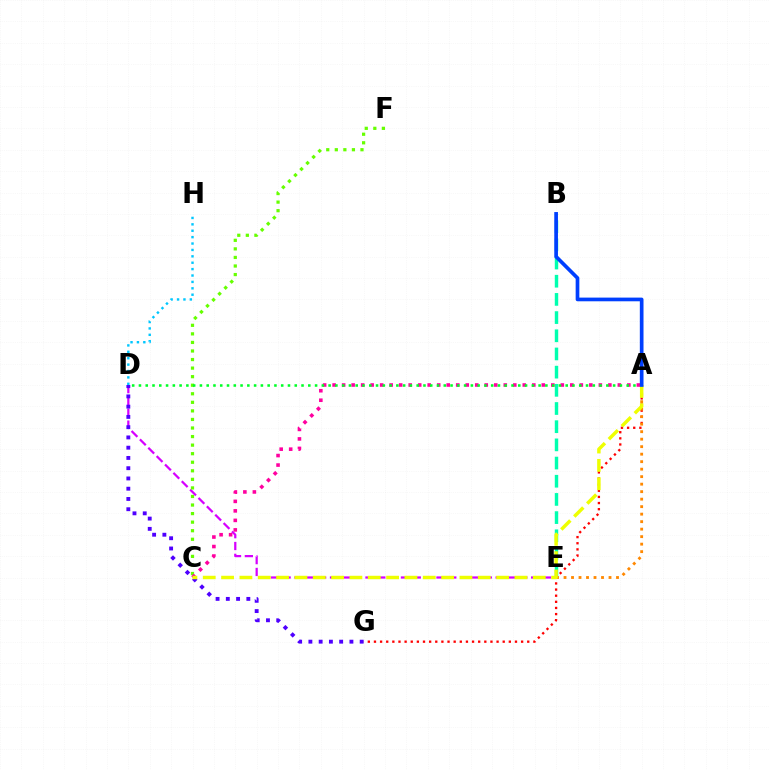{('B', 'E'): [{'color': '#00ffaf', 'line_style': 'dashed', 'thickness': 2.47}], ('D', 'E'): [{'color': '#d600ff', 'line_style': 'dashed', 'thickness': 1.61}], ('A', 'G'): [{'color': '#ff0000', 'line_style': 'dotted', 'thickness': 1.67}], ('D', 'H'): [{'color': '#00c7ff', 'line_style': 'dotted', 'thickness': 1.74}], ('C', 'F'): [{'color': '#66ff00', 'line_style': 'dotted', 'thickness': 2.33}], ('A', 'C'): [{'color': '#ff00a0', 'line_style': 'dotted', 'thickness': 2.58}, {'color': '#eeff00', 'line_style': 'dashed', 'thickness': 2.49}], ('A', 'D'): [{'color': '#00ff27', 'line_style': 'dotted', 'thickness': 1.84}], ('A', 'E'): [{'color': '#ff8800', 'line_style': 'dotted', 'thickness': 2.04}], ('D', 'G'): [{'color': '#4f00ff', 'line_style': 'dotted', 'thickness': 2.79}], ('A', 'B'): [{'color': '#003fff', 'line_style': 'solid', 'thickness': 2.65}]}